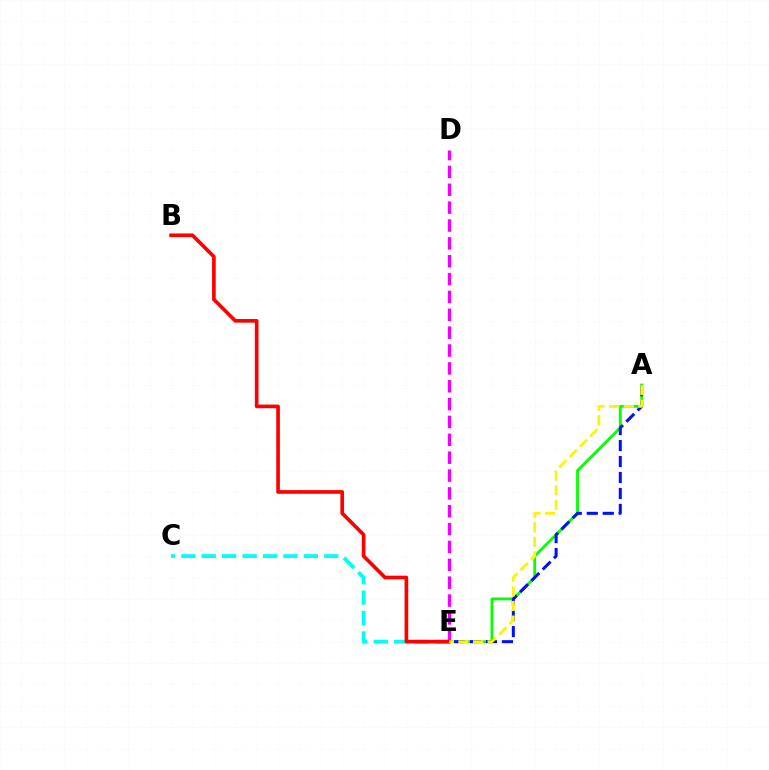{('D', 'E'): [{'color': '#ee00ff', 'line_style': 'dashed', 'thickness': 2.43}], ('A', 'E'): [{'color': '#08ff00', 'line_style': 'solid', 'thickness': 2.03}, {'color': '#0010ff', 'line_style': 'dashed', 'thickness': 2.17}, {'color': '#fcf500', 'line_style': 'dashed', 'thickness': 1.98}], ('C', 'E'): [{'color': '#00fff6', 'line_style': 'dashed', 'thickness': 2.77}], ('B', 'E'): [{'color': '#ff0000', 'line_style': 'solid', 'thickness': 2.64}]}